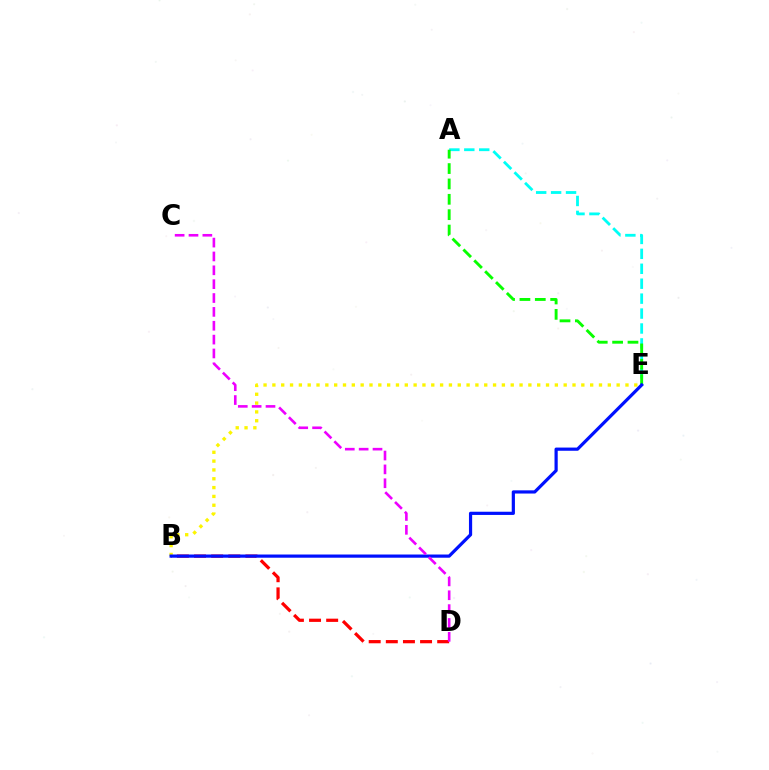{('B', 'D'): [{'color': '#ff0000', 'line_style': 'dashed', 'thickness': 2.33}], ('A', 'E'): [{'color': '#00fff6', 'line_style': 'dashed', 'thickness': 2.03}, {'color': '#08ff00', 'line_style': 'dashed', 'thickness': 2.09}], ('B', 'E'): [{'color': '#fcf500', 'line_style': 'dotted', 'thickness': 2.4}, {'color': '#0010ff', 'line_style': 'solid', 'thickness': 2.3}], ('C', 'D'): [{'color': '#ee00ff', 'line_style': 'dashed', 'thickness': 1.88}]}